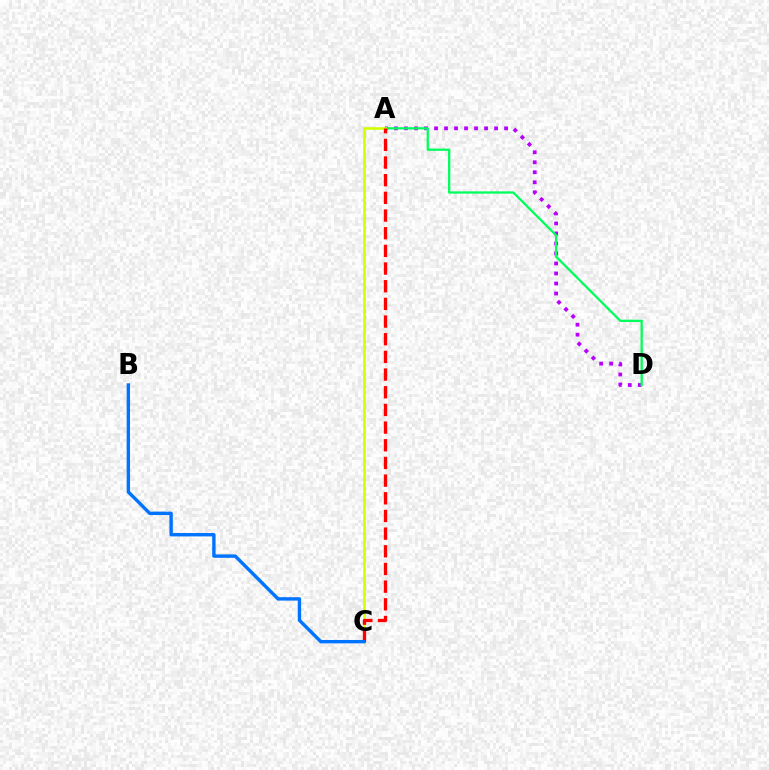{('A', 'D'): [{'color': '#b900ff', 'line_style': 'dotted', 'thickness': 2.72}, {'color': '#00ff5c', 'line_style': 'solid', 'thickness': 1.65}], ('A', 'C'): [{'color': '#d1ff00', 'line_style': 'solid', 'thickness': 1.87}, {'color': '#ff0000', 'line_style': 'dashed', 'thickness': 2.4}], ('B', 'C'): [{'color': '#0074ff', 'line_style': 'solid', 'thickness': 2.44}]}